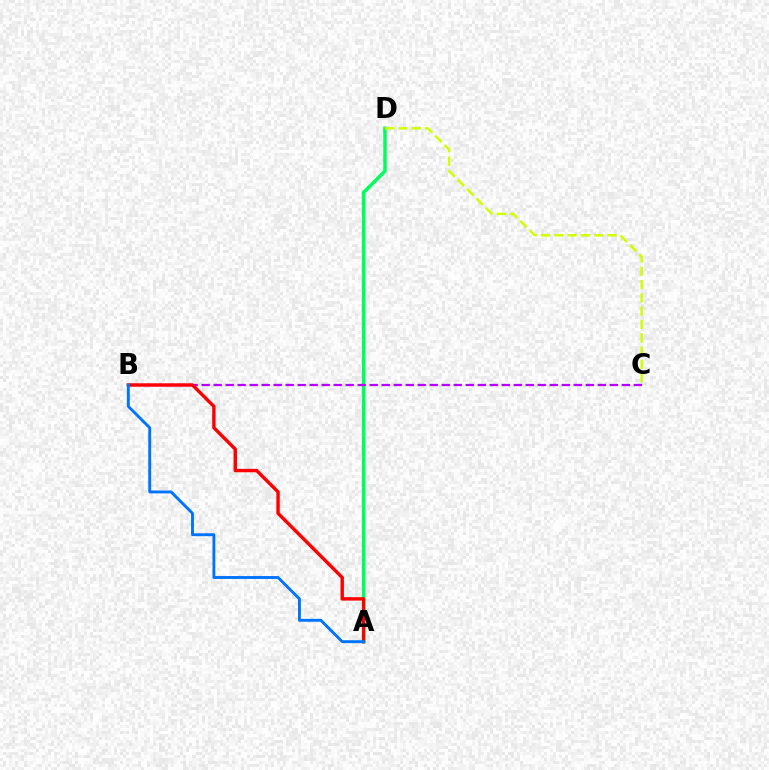{('A', 'D'): [{'color': '#00ff5c', 'line_style': 'solid', 'thickness': 2.52}], ('B', 'C'): [{'color': '#b900ff', 'line_style': 'dashed', 'thickness': 1.63}], ('C', 'D'): [{'color': '#d1ff00', 'line_style': 'dashed', 'thickness': 1.81}], ('A', 'B'): [{'color': '#ff0000', 'line_style': 'solid', 'thickness': 2.45}, {'color': '#0074ff', 'line_style': 'solid', 'thickness': 2.08}]}